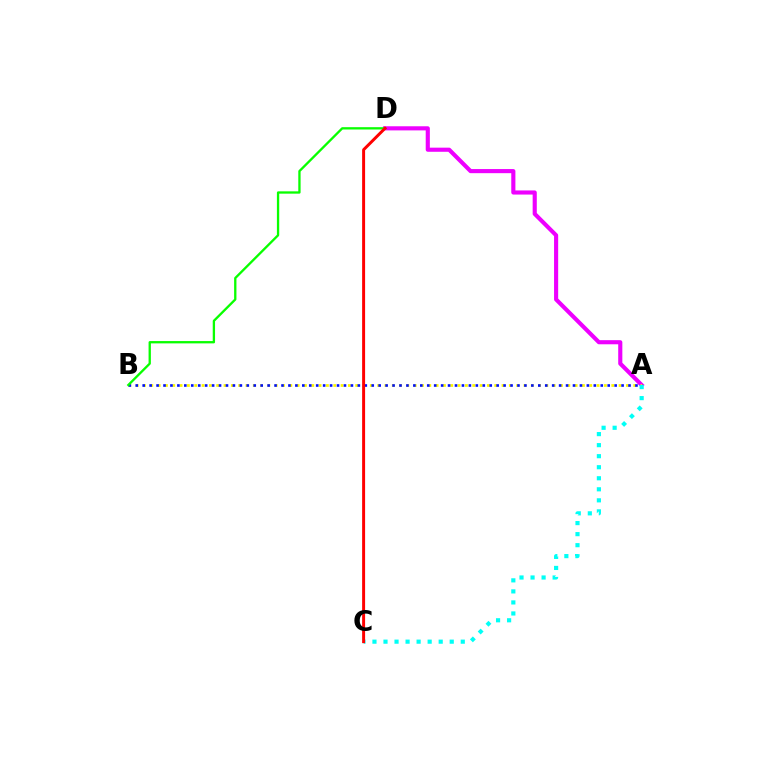{('A', 'D'): [{'color': '#ee00ff', 'line_style': 'solid', 'thickness': 2.97}], ('A', 'B'): [{'color': '#fcf500', 'line_style': 'dotted', 'thickness': 1.99}, {'color': '#0010ff', 'line_style': 'dotted', 'thickness': 1.89}], ('A', 'C'): [{'color': '#00fff6', 'line_style': 'dotted', 'thickness': 3.0}], ('B', 'D'): [{'color': '#08ff00', 'line_style': 'solid', 'thickness': 1.67}], ('C', 'D'): [{'color': '#ff0000', 'line_style': 'solid', 'thickness': 2.14}]}